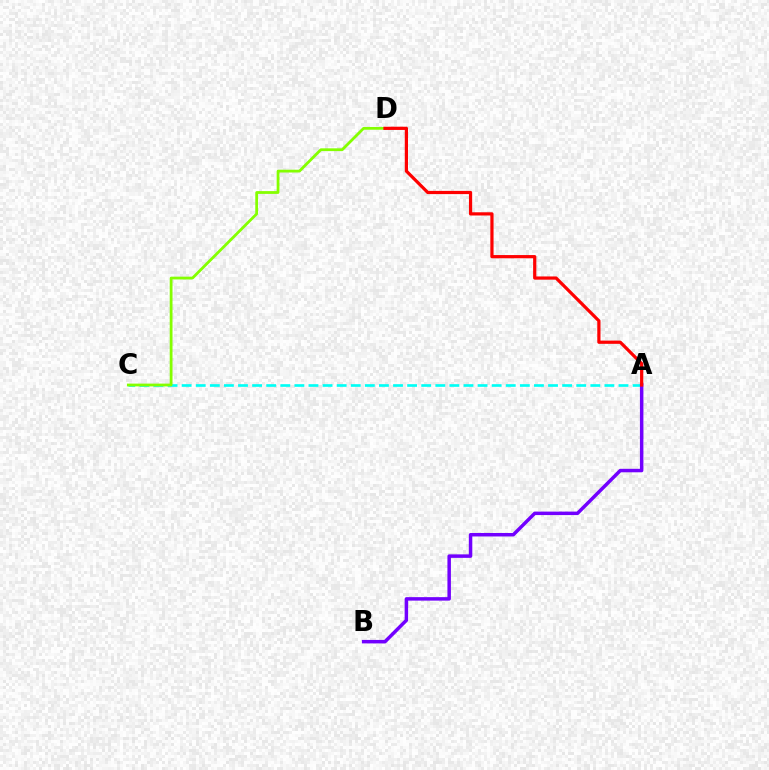{('A', 'C'): [{'color': '#00fff6', 'line_style': 'dashed', 'thickness': 1.91}], ('C', 'D'): [{'color': '#84ff00', 'line_style': 'solid', 'thickness': 2.0}], ('A', 'B'): [{'color': '#7200ff', 'line_style': 'solid', 'thickness': 2.51}], ('A', 'D'): [{'color': '#ff0000', 'line_style': 'solid', 'thickness': 2.31}]}